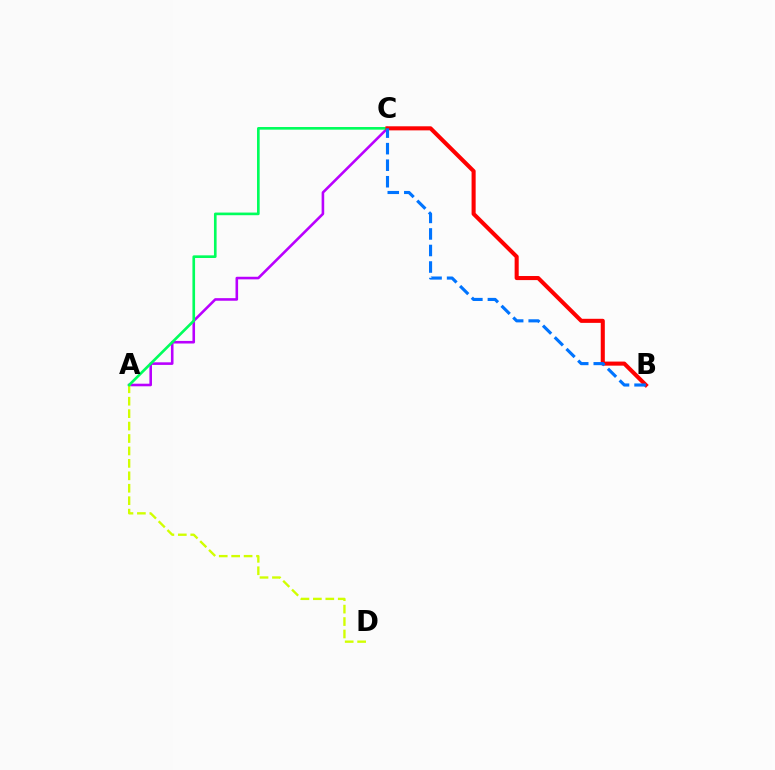{('A', 'C'): [{'color': '#b900ff', 'line_style': 'solid', 'thickness': 1.86}, {'color': '#00ff5c', 'line_style': 'solid', 'thickness': 1.9}], ('A', 'D'): [{'color': '#d1ff00', 'line_style': 'dashed', 'thickness': 1.69}], ('B', 'C'): [{'color': '#ff0000', 'line_style': 'solid', 'thickness': 2.93}, {'color': '#0074ff', 'line_style': 'dashed', 'thickness': 2.25}]}